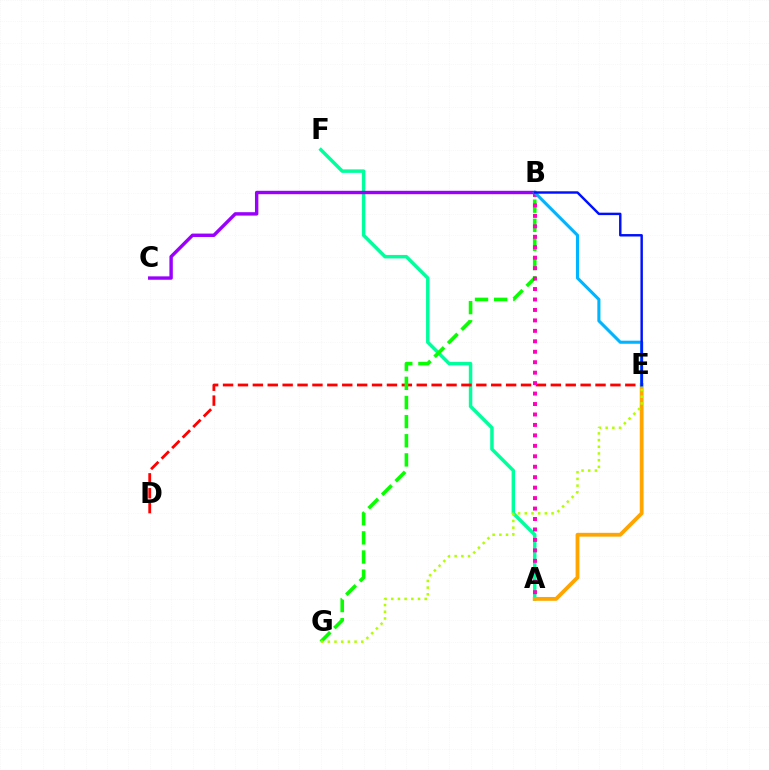{('A', 'F'): [{'color': '#00ff9d', 'line_style': 'solid', 'thickness': 2.5}], ('A', 'E'): [{'color': '#ffa500', 'line_style': 'solid', 'thickness': 2.75}], ('D', 'E'): [{'color': '#ff0000', 'line_style': 'dashed', 'thickness': 2.02}], ('B', 'C'): [{'color': '#9b00ff', 'line_style': 'solid', 'thickness': 2.45}], ('B', 'G'): [{'color': '#08ff00', 'line_style': 'dashed', 'thickness': 2.6}], ('E', 'G'): [{'color': '#b3ff00', 'line_style': 'dotted', 'thickness': 1.82}], ('A', 'B'): [{'color': '#ff00bd', 'line_style': 'dotted', 'thickness': 2.84}], ('B', 'E'): [{'color': '#00b5ff', 'line_style': 'solid', 'thickness': 2.22}, {'color': '#0010ff', 'line_style': 'solid', 'thickness': 1.76}]}